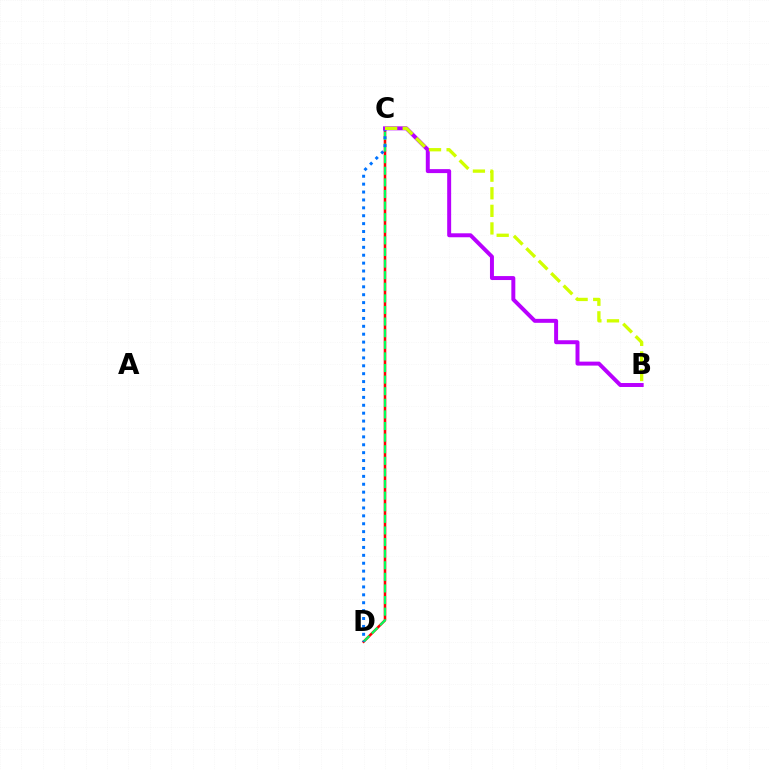{('C', 'D'): [{'color': '#ff0000', 'line_style': 'solid', 'thickness': 1.83}, {'color': '#00ff5c', 'line_style': 'dashed', 'thickness': 1.58}, {'color': '#0074ff', 'line_style': 'dotted', 'thickness': 2.15}], ('B', 'C'): [{'color': '#b900ff', 'line_style': 'solid', 'thickness': 2.85}, {'color': '#d1ff00', 'line_style': 'dashed', 'thickness': 2.39}]}